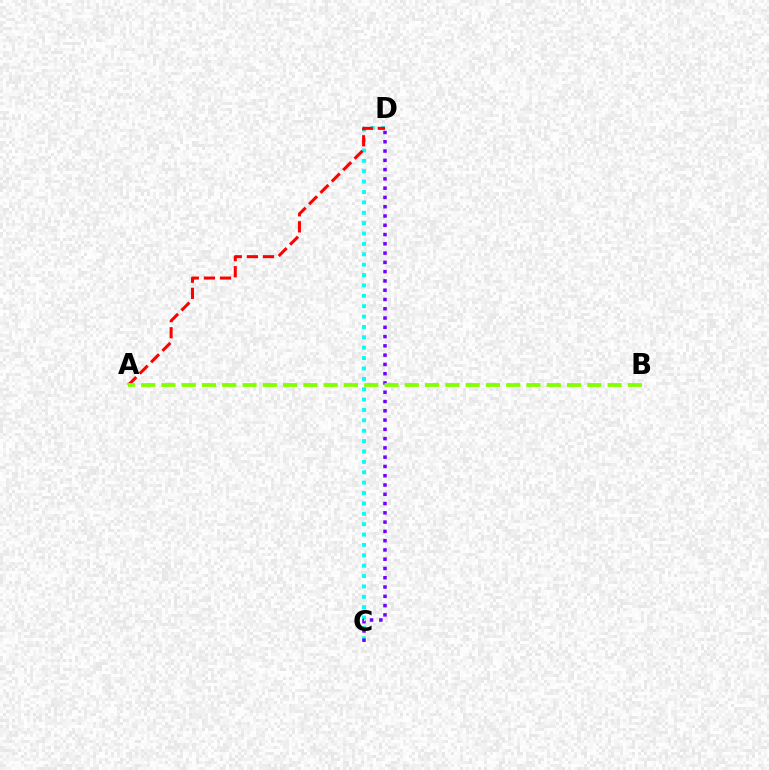{('C', 'D'): [{'color': '#00fff6', 'line_style': 'dotted', 'thickness': 2.82}, {'color': '#7200ff', 'line_style': 'dotted', 'thickness': 2.52}], ('A', 'D'): [{'color': '#ff0000', 'line_style': 'dashed', 'thickness': 2.19}], ('A', 'B'): [{'color': '#84ff00', 'line_style': 'dashed', 'thickness': 2.76}]}